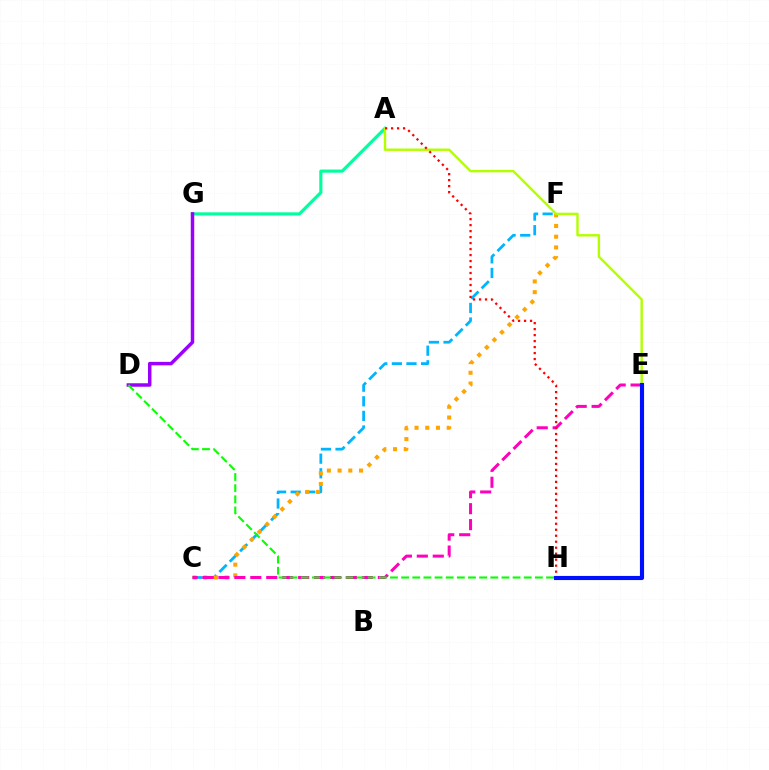{('A', 'G'): [{'color': '#00ff9d', 'line_style': 'solid', 'thickness': 2.25}], ('D', 'G'): [{'color': '#9b00ff', 'line_style': 'solid', 'thickness': 2.5}], ('C', 'F'): [{'color': '#00b5ff', 'line_style': 'dashed', 'thickness': 1.98}, {'color': '#ffa500', 'line_style': 'dotted', 'thickness': 2.91}], ('A', 'E'): [{'color': '#b3ff00', 'line_style': 'solid', 'thickness': 1.74}], ('C', 'E'): [{'color': '#ff00bd', 'line_style': 'dashed', 'thickness': 2.17}], ('A', 'H'): [{'color': '#ff0000', 'line_style': 'dotted', 'thickness': 1.63}], ('D', 'H'): [{'color': '#08ff00', 'line_style': 'dashed', 'thickness': 1.51}], ('E', 'H'): [{'color': '#0010ff', 'line_style': 'solid', 'thickness': 2.97}]}